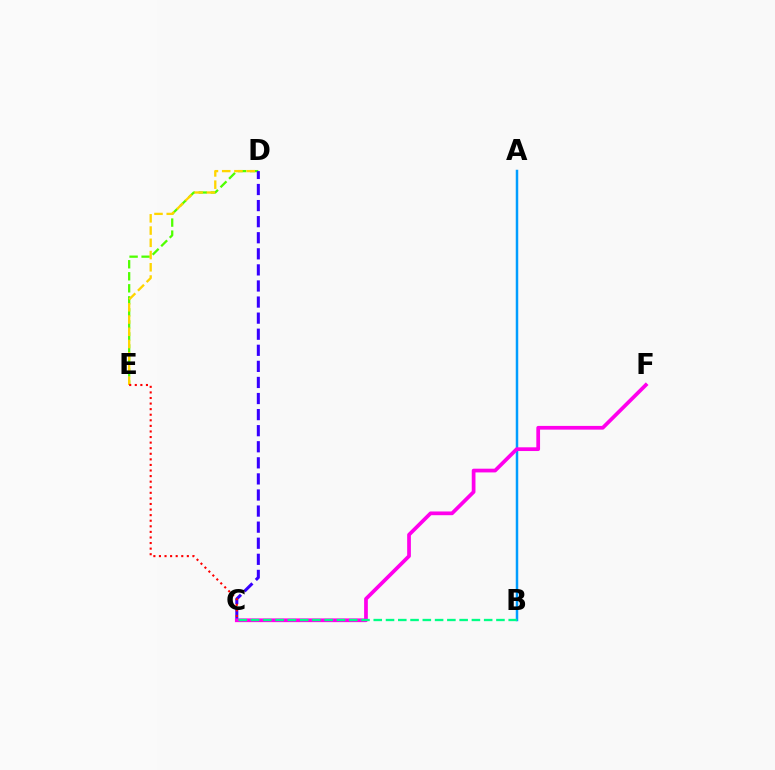{('D', 'E'): [{'color': '#4fff00', 'line_style': 'dashed', 'thickness': 1.63}, {'color': '#ffd500', 'line_style': 'dashed', 'thickness': 1.66}], ('C', 'D'): [{'color': '#3700ff', 'line_style': 'dashed', 'thickness': 2.18}], ('A', 'B'): [{'color': '#009eff', 'line_style': 'solid', 'thickness': 1.79}], ('C', 'F'): [{'color': '#ff00ed', 'line_style': 'solid', 'thickness': 2.68}], ('C', 'E'): [{'color': '#ff0000', 'line_style': 'dotted', 'thickness': 1.52}], ('B', 'C'): [{'color': '#00ff86', 'line_style': 'dashed', 'thickness': 1.67}]}